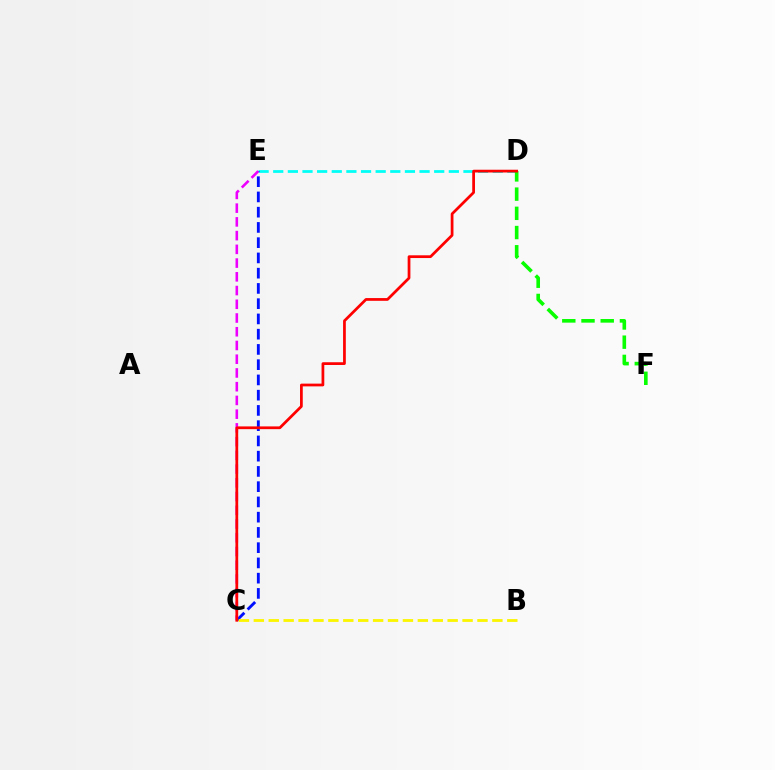{('D', 'E'): [{'color': '#00fff6', 'line_style': 'dashed', 'thickness': 1.99}], ('C', 'E'): [{'color': '#0010ff', 'line_style': 'dashed', 'thickness': 2.07}, {'color': '#ee00ff', 'line_style': 'dashed', 'thickness': 1.87}], ('B', 'C'): [{'color': '#fcf500', 'line_style': 'dashed', 'thickness': 2.03}], ('D', 'F'): [{'color': '#08ff00', 'line_style': 'dashed', 'thickness': 2.61}], ('C', 'D'): [{'color': '#ff0000', 'line_style': 'solid', 'thickness': 1.98}]}